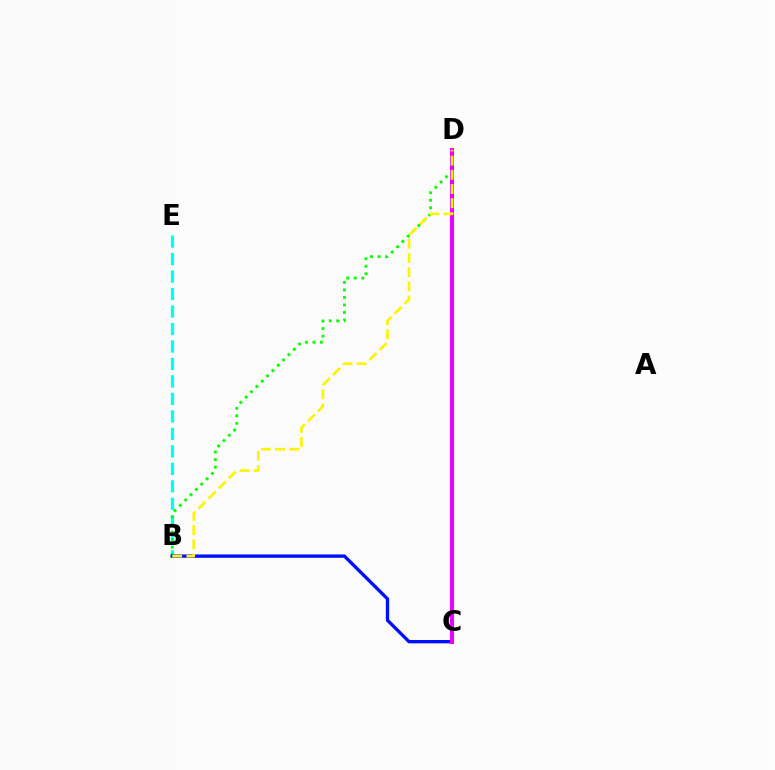{('B', 'E'): [{'color': '#00fff6', 'line_style': 'dashed', 'thickness': 2.37}], ('C', 'D'): [{'color': '#ff0000', 'line_style': 'dashed', 'thickness': 2.59}, {'color': '#ee00ff', 'line_style': 'solid', 'thickness': 2.92}], ('B', 'D'): [{'color': '#08ff00', 'line_style': 'dotted', 'thickness': 2.05}, {'color': '#fcf500', 'line_style': 'dashed', 'thickness': 1.93}], ('B', 'C'): [{'color': '#0010ff', 'line_style': 'solid', 'thickness': 2.4}]}